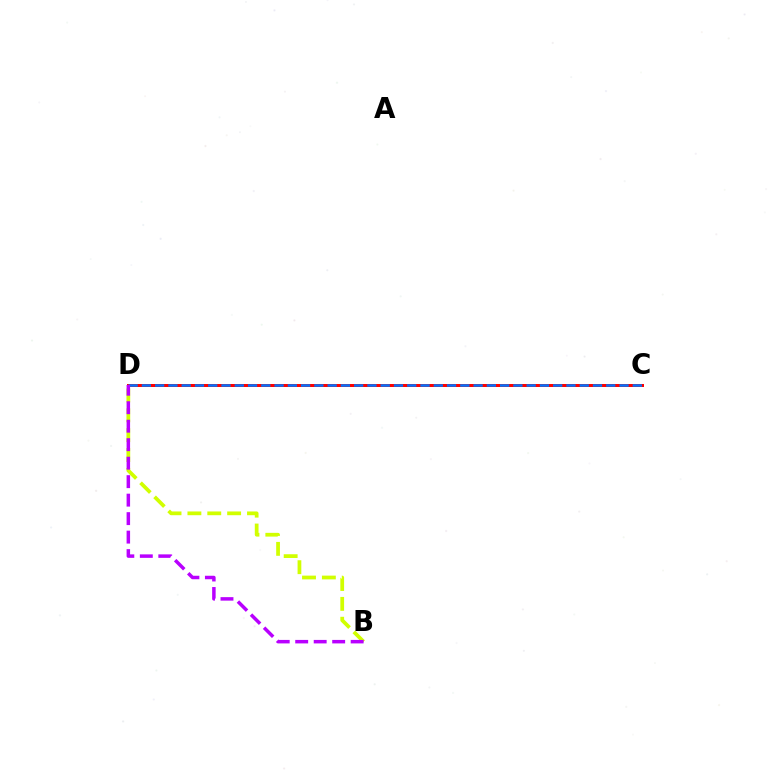{('C', 'D'): [{'color': '#00ff5c', 'line_style': 'solid', 'thickness': 2.16}, {'color': '#ff0000', 'line_style': 'solid', 'thickness': 2.15}, {'color': '#0074ff', 'line_style': 'dashed', 'thickness': 1.8}], ('B', 'D'): [{'color': '#d1ff00', 'line_style': 'dashed', 'thickness': 2.7}, {'color': '#b900ff', 'line_style': 'dashed', 'thickness': 2.51}]}